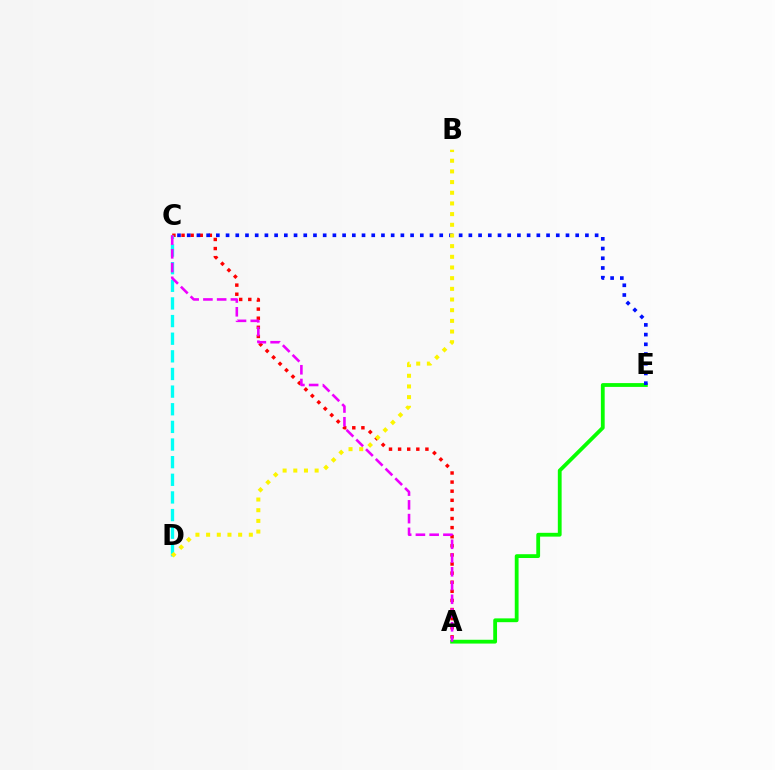{('A', 'E'): [{'color': '#08ff00', 'line_style': 'solid', 'thickness': 2.74}], ('A', 'C'): [{'color': '#ff0000', 'line_style': 'dotted', 'thickness': 2.47}, {'color': '#ee00ff', 'line_style': 'dashed', 'thickness': 1.87}], ('C', 'D'): [{'color': '#00fff6', 'line_style': 'dashed', 'thickness': 2.4}], ('C', 'E'): [{'color': '#0010ff', 'line_style': 'dotted', 'thickness': 2.64}], ('B', 'D'): [{'color': '#fcf500', 'line_style': 'dotted', 'thickness': 2.9}]}